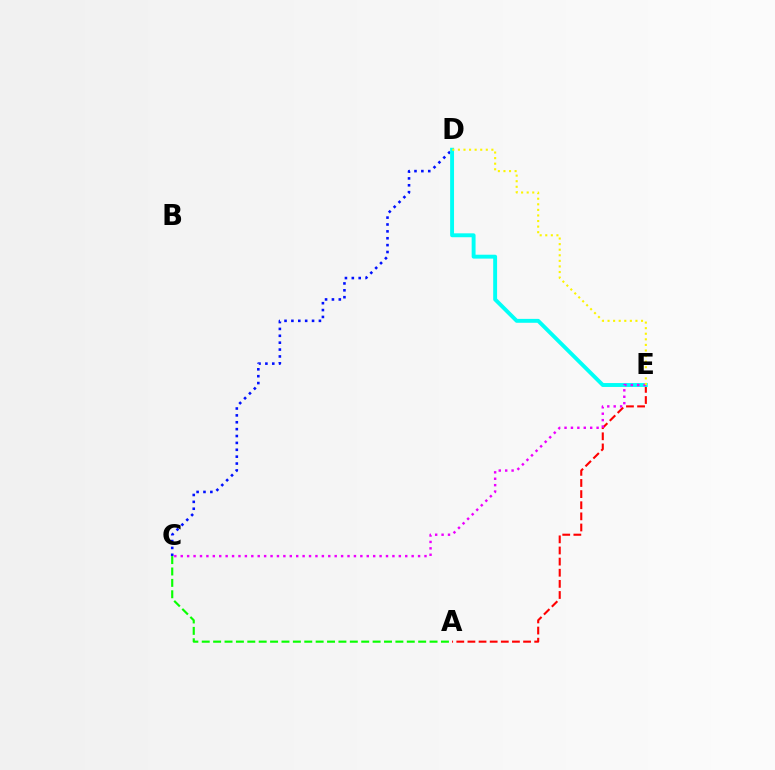{('A', 'E'): [{'color': '#ff0000', 'line_style': 'dashed', 'thickness': 1.51}], ('C', 'D'): [{'color': '#0010ff', 'line_style': 'dotted', 'thickness': 1.87}], ('D', 'E'): [{'color': '#00fff6', 'line_style': 'solid', 'thickness': 2.81}, {'color': '#fcf500', 'line_style': 'dotted', 'thickness': 1.52}], ('C', 'E'): [{'color': '#ee00ff', 'line_style': 'dotted', 'thickness': 1.74}], ('A', 'C'): [{'color': '#08ff00', 'line_style': 'dashed', 'thickness': 1.55}]}